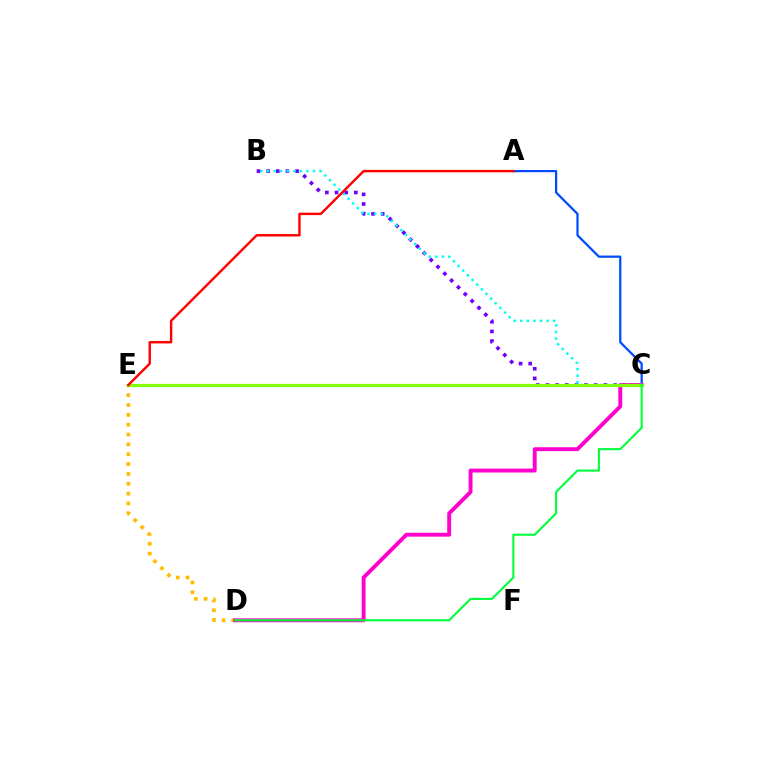{('D', 'E'): [{'color': '#ffbd00', 'line_style': 'dotted', 'thickness': 2.67}], ('A', 'C'): [{'color': '#004bff', 'line_style': 'solid', 'thickness': 1.61}], ('B', 'C'): [{'color': '#7200ff', 'line_style': 'dotted', 'thickness': 2.62}, {'color': '#00fff6', 'line_style': 'dotted', 'thickness': 1.78}], ('C', 'D'): [{'color': '#ff00cf', 'line_style': 'solid', 'thickness': 2.8}, {'color': '#00ff39', 'line_style': 'solid', 'thickness': 1.5}], ('C', 'E'): [{'color': '#84ff00', 'line_style': 'solid', 'thickness': 2.3}], ('A', 'E'): [{'color': '#ff0000', 'line_style': 'solid', 'thickness': 1.74}]}